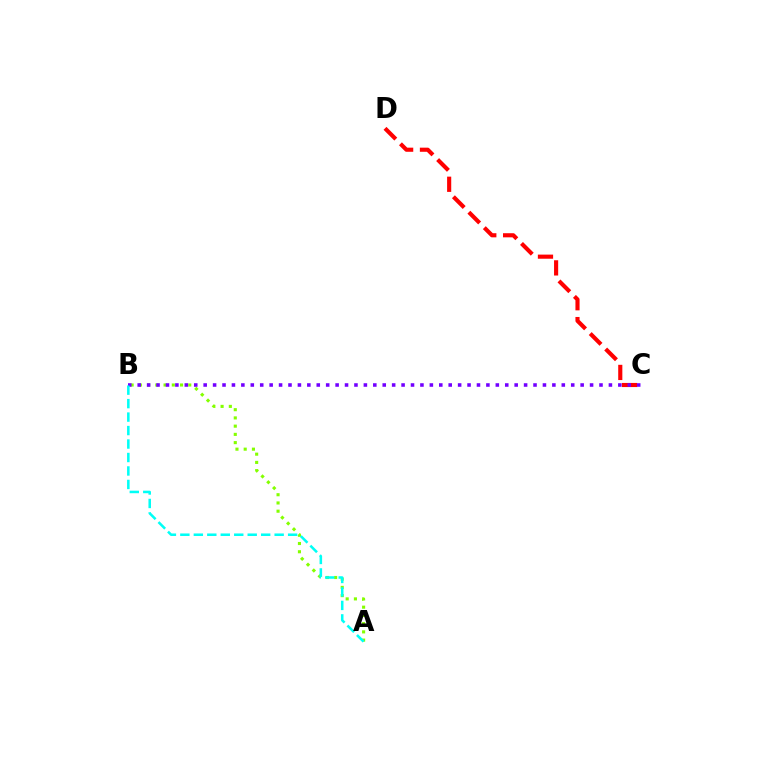{('C', 'D'): [{'color': '#ff0000', 'line_style': 'dashed', 'thickness': 2.97}], ('A', 'B'): [{'color': '#84ff00', 'line_style': 'dotted', 'thickness': 2.24}, {'color': '#00fff6', 'line_style': 'dashed', 'thickness': 1.83}], ('B', 'C'): [{'color': '#7200ff', 'line_style': 'dotted', 'thickness': 2.56}]}